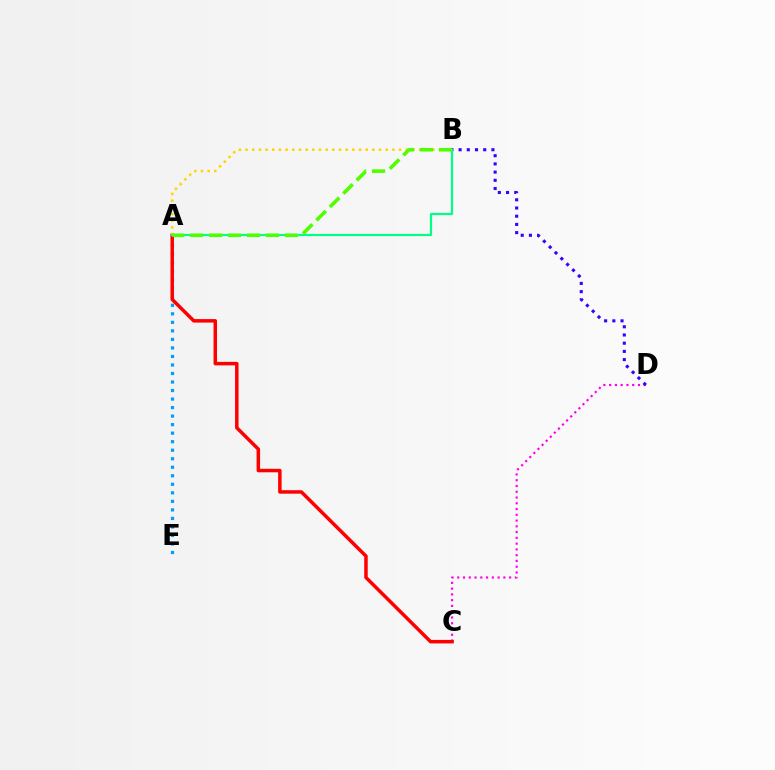{('A', 'E'): [{'color': '#009eff', 'line_style': 'dotted', 'thickness': 2.32}], ('C', 'D'): [{'color': '#ff00ed', 'line_style': 'dotted', 'thickness': 1.57}], ('A', 'C'): [{'color': '#ff0000', 'line_style': 'solid', 'thickness': 2.52}], ('B', 'D'): [{'color': '#3700ff', 'line_style': 'dotted', 'thickness': 2.23}], ('A', 'B'): [{'color': '#ffd500', 'line_style': 'dotted', 'thickness': 1.81}, {'color': '#00ff86', 'line_style': 'solid', 'thickness': 1.58}, {'color': '#4fff00', 'line_style': 'dashed', 'thickness': 2.57}]}